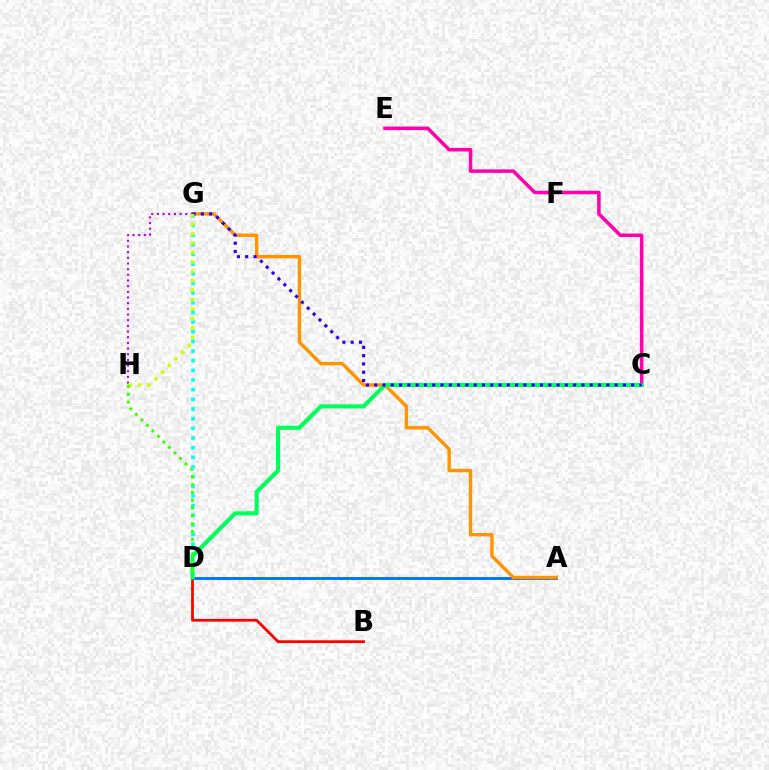{('D', 'G'): [{'color': '#00fff6', 'line_style': 'dotted', 'thickness': 2.62}], ('A', 'D'): [{'color': '#0074ff', 'line_style': 'solid', 'thickness': 2.08}], ('A', 'G'): [{'color': '#ff9400', 'line_style': 'solid', 'thickness': 2.45}], ('B', 'D'): [{'color': '#ff0000', 'line_style': 'solid', 'thickness': 1.98}], ('C', 'E'): [{'color': '#ff00ac', 'line_style': 'solid', 'thickness': 2.53}], ('G', 'H'): [{'color': '#b900ff', 'line_style': 'dotted', 'thickness': 1.54}, {'color': '#d1ff00', 'line_style': 'dotted', 'thickness': 2.56}], ('C', 'D'): [{'color': '#00ff5c', 'line_style': 'solid', 'thickness': 2.96}], ('C', 'G'): [{'color': '#2500ff', 'line_style': 'dotted', 'thickness': 2.25}], ('D', 'H'): [{'color': '#3dff00', 'line_style': 'dotted', 'thickness': 2.12}]}